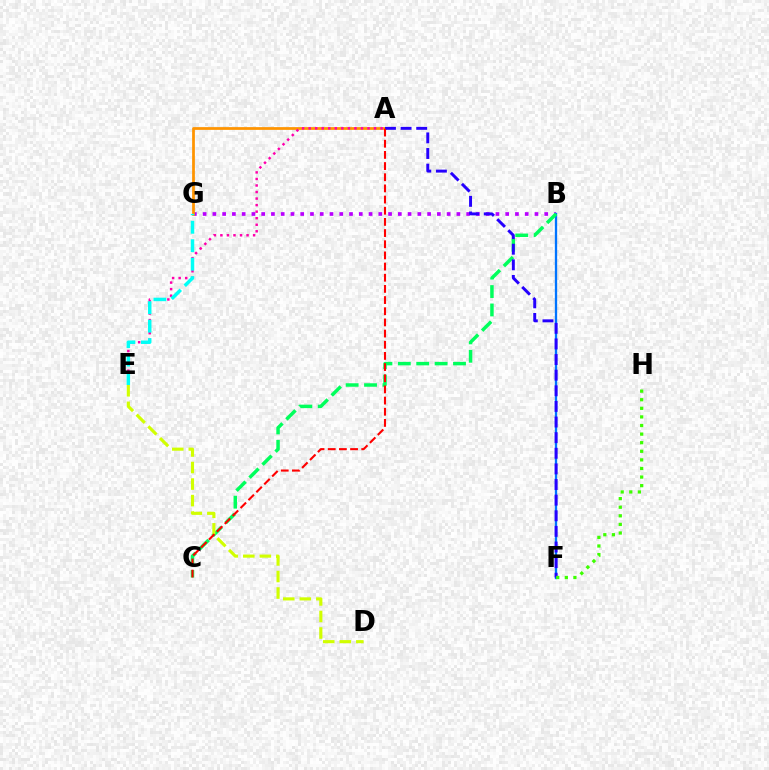{('B', 'G'): [{'color': '#b900ff', 'line_style': 'dotted', 'thickness': 2.65}], ('B', 'F'): [{'color': '#0074ff', 'line_style': 'solid', 'thickness': 1.67}], ('B', 'C'): [{'color': '#00ff5c', 'line_style': 'dashed', 'thickness': 2.5}], ('A', 'G'): [{'color': '#ff9400', 'line_style': 'solid', 'thickness': 1.98}], ('A', 'E'): [{'color': '#ff00ac', 'line_style': 'dotted', 'thickness': 1.78}], ('E', 'G'): [{'color': '#00fff6', 'line_style': 'dashed', 'thickness': 2.51}], ('A', 'F'): [{'color': '#2500ff', 'line_style': 'dashed', 'thickness': 2.12}], ('D', 'E'): [{'color': '#d1ff00', 'line_style': 'dashed', 'thickness': 2.25}], ('A', 'C'): [{'color': '#ff0000', 'line_style': 'dashed', 'thickness': 1.52}], ('F', 'H'): [{'color': '#3dff00', 'line_style': 'dotted', 'thickness': 2.33}]}